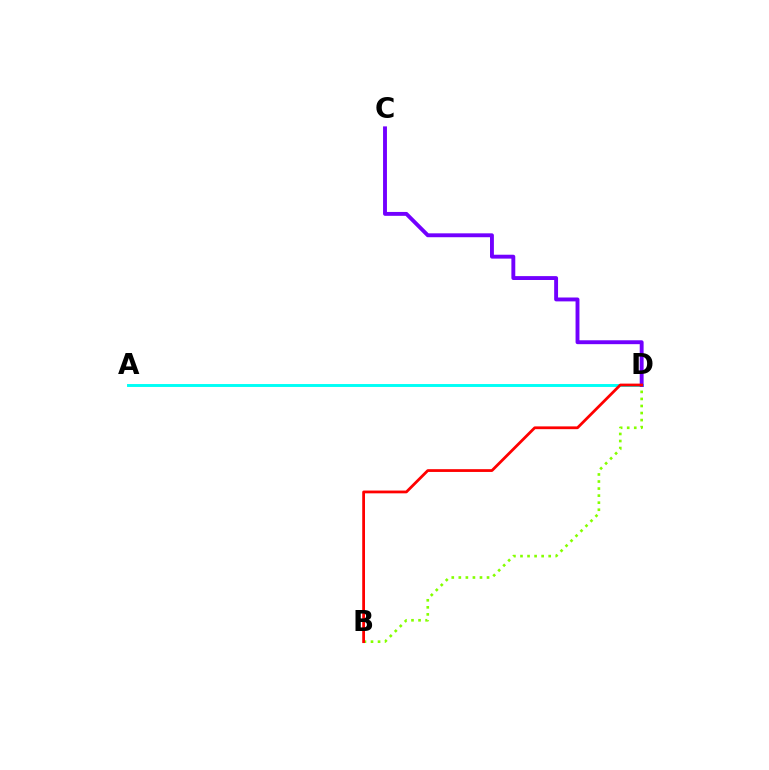{('A', 'D'): [{'color': '#00fff6', 'line_style': 'solid', 'thickness': 2.11}], ('B', 'D'): [{'color': '#84ff00', 'line_style': 'dotted', 'thickness': 1.92}, {'color': '#ff0000', 'line_style': 'solid', 'thickness': 2.0}], ('C', 'D'): [{'color': '#7200ff', 'line_style': 'solid', 'thickness': 2.8}]}